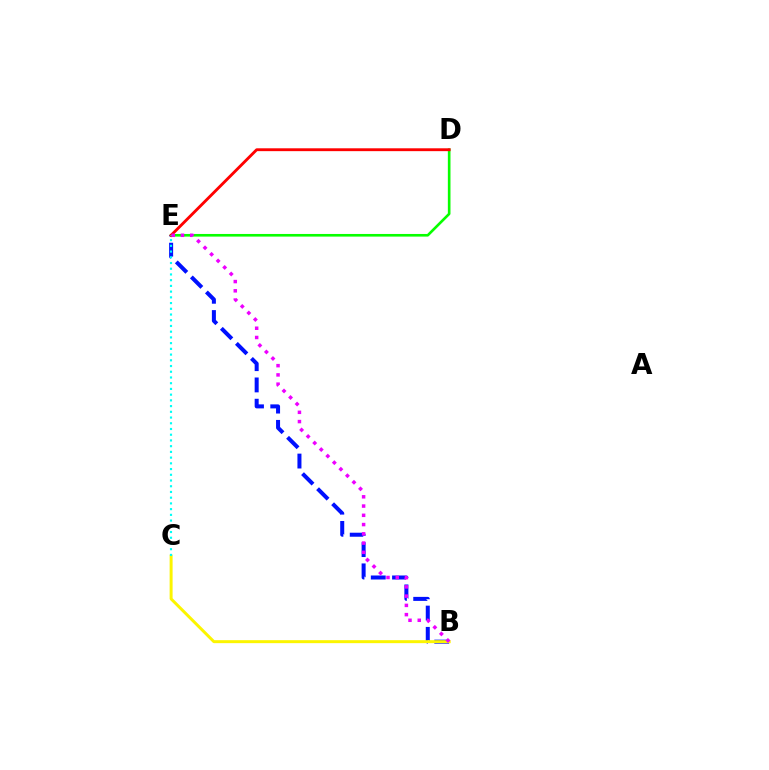{('D', 'E'): [{'color': '#08ff00', 'line_style': 'solid', 'thickness': 1.9}, {'color': '#ff0000', 'line_style': 'solid', 'thickness': 2.06}], ('B', 'E'): [{'color': '#0010ff', 'line_style': 'dashed', 'thickness': 2.89}, {'color': '#ee00ff', 'line_style': 'dotted', 'thickness': 2.51}], ('B', 'C'): [{'color': '#fcf500', 'line_style': 'solid', 'thickness': 2.14}], ('C', 'E'): [{'color': '#00fff6', 'line_style': 'dotted', 'thickness': 1.56}]}